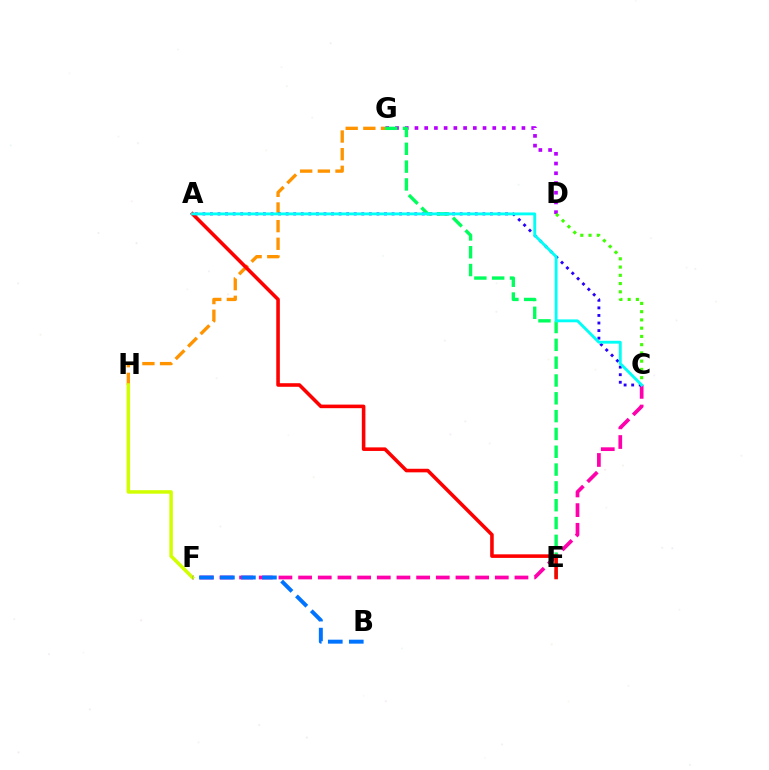{('C', 'F'): [{'color': '#ff00ac', 'line_style': 'dashed', 'thickness': 2.67}], ('D', 'G'): [{'color': '#b900ff', 'line_style': 'dotted', 'thickness': 2.64}], ('G', 'H'): [{'color': '#ff9400', 'line_style': 'dashed', 'thickness': 2.4}], ('F', 'H'): [{'color': '#d1ff00', 'line_style': 'solid', 'thickness': 2.52}], ('C', 'D'): [{'color': '#3dff00', 'line_style': 'dotted', 'thickness': 2.24}], ('A', 'C'): [{'color': '#2500ff', 'line_style': 'dotted', 'thickness': 2.06}, {'color': '#00fff6', 'line_style': 'solid', 'thickness': 2.06}], ('E', 'G'): [{'color': '#00ff5c', 'line_style': 'dashed', 'thickness': 2.42}], ('A', 'E'): [{'color': '#ff0000', 'line_style': 'solid', 'thickness': 2.57}], ('B', 'F'): [{'color': '#0074ff', 'line_style': 'dashed', 'thickness': 2.85}]}